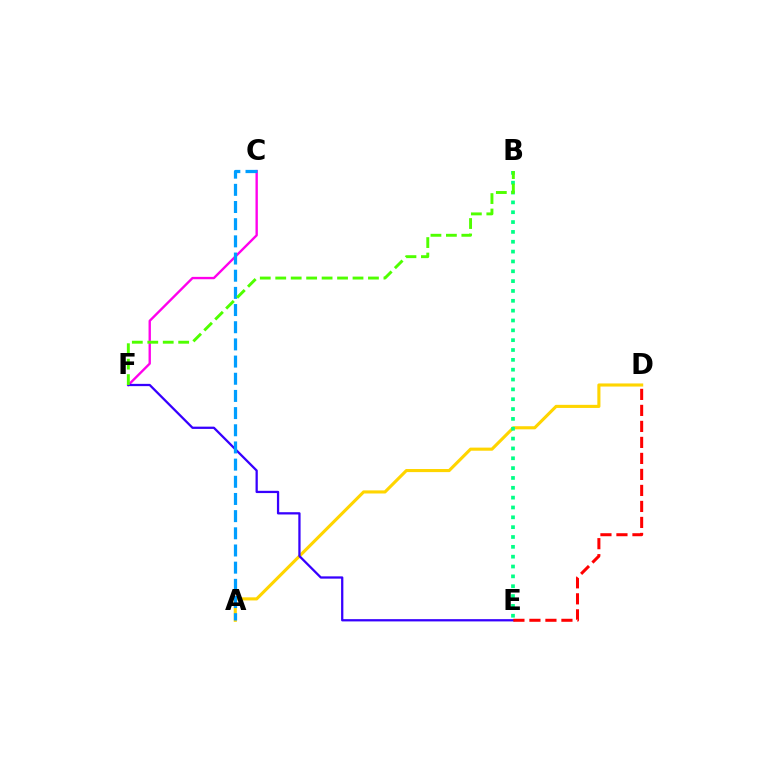{('A', 'D'): [{'color': '#ffd500', 'line_style': 'solid', 'thickness': 2.24}], ('B', 'E'): [{'color': '#00ff86', 'line_style': 'dotted', 'thickness': 2.67}], ('C', 'F'): [{'color': '#ff00ed', 'line_style': 'solid', 'thickness': 1.7}], ('E', 'F'): [{'color': '#3700ff', 'line_style': 'solid', 'thickness': 1.63}], ('A', 'C'): [{'color': '#009eff', 'line_style': 'dashed', 'thickness': 2.33}], ('B', 'F'): [{'color': '#4fff00', 'line_style': 'dashed', 'thickness': 2.1}], ('D', 'E'): [{'color': '#ff0000', 'line_style': 'dashed', 'thickness': 2.17}]}